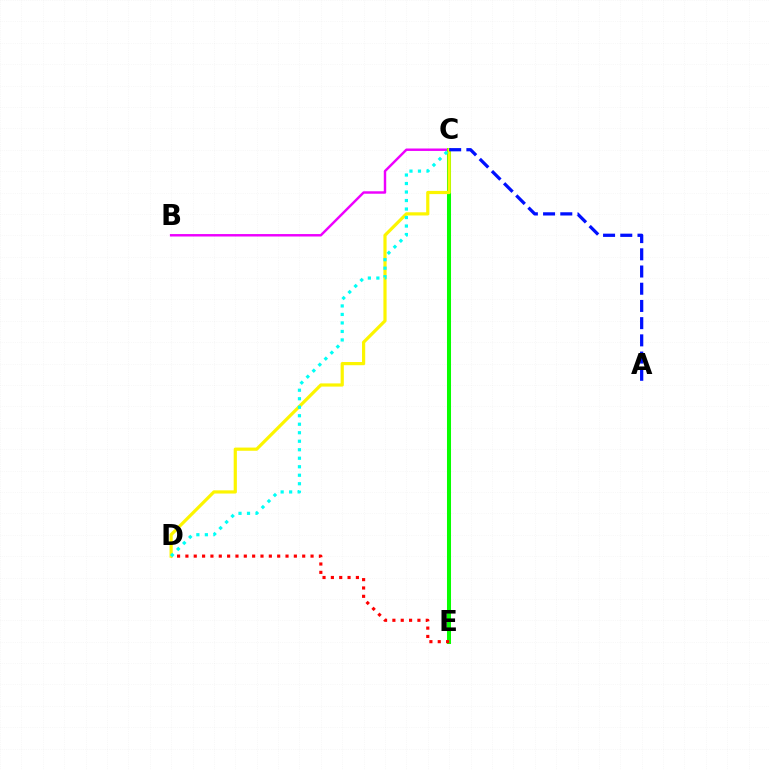{('B', 'C'): [{'color': '#ee00ff', 'line_style': 'solid', 'thickness': 1.76}], ('C', 'E'): [{'color': '#08ff00', 'line_style': 'solid', 'thickness': 2.9}], ('D', 'E'): [{'color': '#ff0000', 'line_style': 'dotted', 'thickness': 2.27}], ('C', 'D'): [{'color': '#fcf500', 'line_style': 'solid', 'thickness': 2.3}, {'color': '#00fff6', 'line_style': 'dotted', 'thickness': 2.31}], ('A', 'C'): [{'color': '#0010ff', 'line_style': 'dashed', 'thickness': 2.34}]}